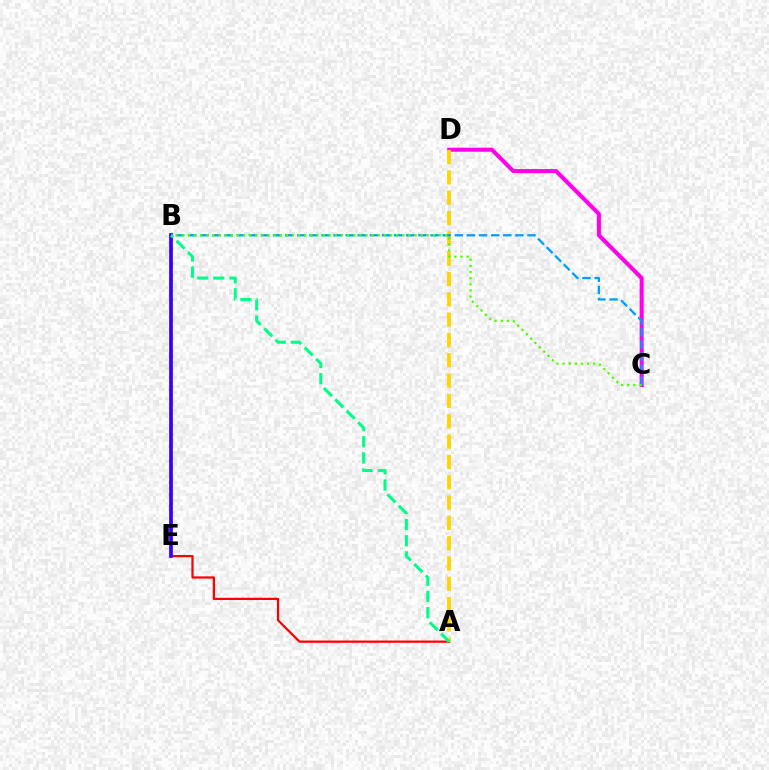{('C', 'D'): [{'color': '#ff00ed', 'line_style': 'solid', 'thickness': 2.92}], ('A', 'E'): [{'color': '#ff0000', 'line_style': 'solid', 'thickness': 1.62}], ('A', 'D'): [{'color': '#ffd500', 'line_style': 'dashed', 'thickness': 2.76}], ('B', 'E'): [{'color': '#3700ff', 'line_style': 'solid', 'thickness': 2.69}], ('B', 'C'): [{'color': '#009eff', 'line_style': 'dashed', 'thickness': 1.65}, {'color': '#4fff00', 'line_style': 'dotted', 'thickness': 1.66}], ('A', 'B'): [{'color': '#00ff86', 'line_style': 'dashed', 'thickness': 2.19}]}